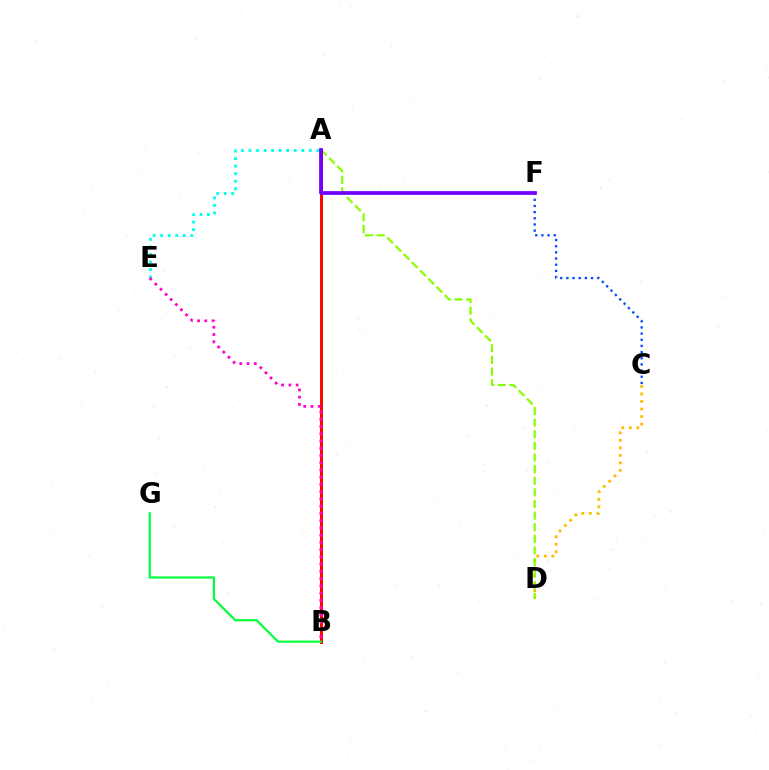{('C', 'D'): [{'color': '#ffbd00', 'line_style': 'dotted', 'thickness': 2.05}], ('A', 'D'): [{'color': '#84ff00', 'line_style': 'dashed', 'thickness': 1.58}], ('A', 'E'): [{'color': '#00fff6', 'line_style': 'dotted', 'thickness': 2.05}], ('C', 'F'): [{'color': '#004bff', 'line_style': 'dotted', 'thickness': 1.67}], ('A', 'B'): [{'color': '#ff0000', 'line_style': 'solid', 'thickness': 2.12}], ('B', 'E'): [{'color': '#ff00cf', 'line_style': 'dotted', 'thickness': 1.97}], ('A', 'F'): [{'color': '#7200ff', 'line_style': 'solid', 'thickness': 2.69}], ('B', 'G'): [{'color': '#00ff39', 'line_style': 'solid', 'thickness': 1.56}]}